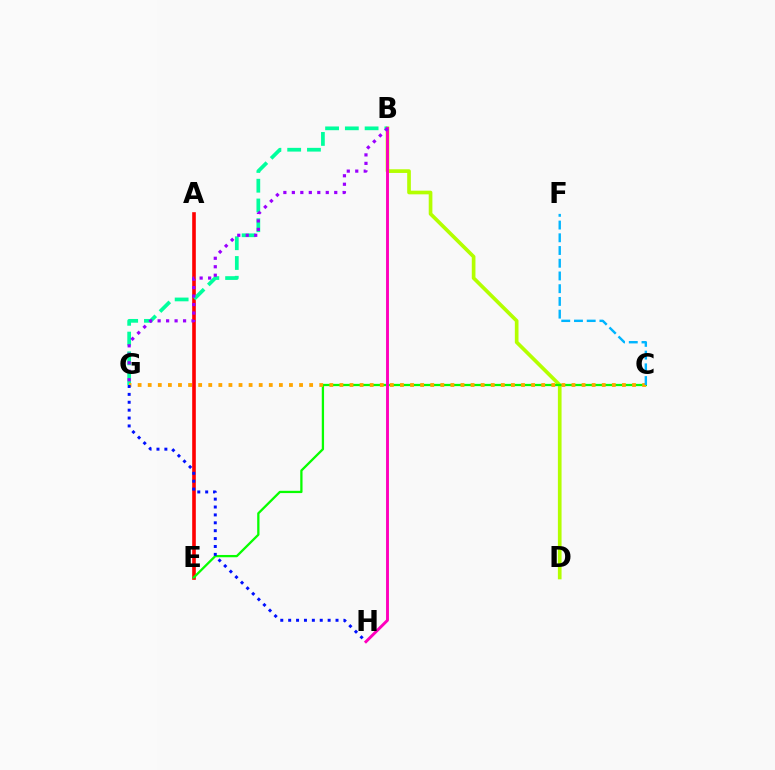{('A', 'E'): [{'color': '#ff0000', 'line_style': 'solid', 'thickness': 2.61}], ('B', 'D'): [{'color': '#b3ff00', 'line_style': 'solid', 'thickness': 2.64}], ('C', 'E'): [{'color': '#08ff00', 'line_style': 'solid', 'thickness': 1.64}], ('B', 'G'): [{'color': '#00ff9d', 'line_style': 'dashed', 'thickness': 2.68}, {'color': '#9b00ff', 'line_style': 'dotted', 'thickness': 2.3}], ('B', 'H'): [{'color': '#ff00bd', 'line_style': 'solid', 'thickness': 2.1}], ('C', 'G'): [{'color': '#ffa500', 'line_style': 'dotted', 'thickness': 2.74}], ('G', 'H'): [{'color': '#0010ff', 'line_style': 'dotted', 'thickness': 2.14}], ('C', 'F'): [{'color': '#00b5ff', 'line_style': 'dashed', 'thickness': 1.73}]}